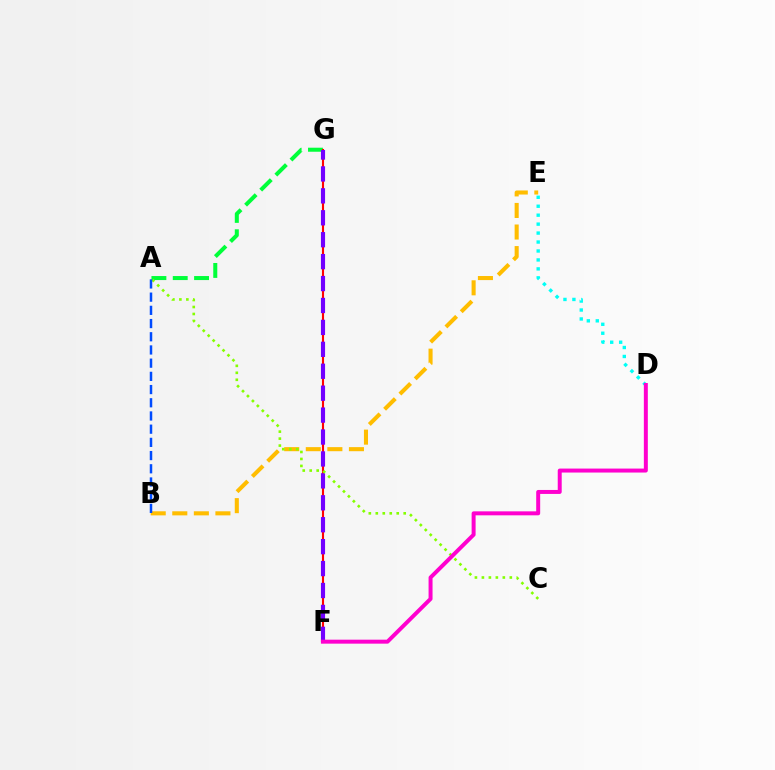{('A', 'G'): [{'color': '#00ff39', 'line_style': 'dashed', 'thickness': 2.9}], ('F', 'G'): [{'color': '#ff0000', 'line_style': 'solid', 'thickness': 1.53}, {'color': '#7200ff', 'line_style': 'dashed', 'thickness': 2.98}], ('D', 'E'): [{'color': '#00fff6', 'line_style': 'dotted', 'thickness': 2.43}], ('B', 'E'): [{'color': '#ffbd00', 'line_style': 'dashed', 'thickness': 2.93}], ('A', 'C'): [{'color': '#84ff00', 'line_style': 'dotted', 'thickness': 1.9}], ('A', 'B'): [{'color': '#004bff', 'line_style': 'dashed', 'thickness': 1.79}], ('D', 'F'): [{'color': '#ff00cf', 'line_style': 'solid', 'thickness': 2.86}]}